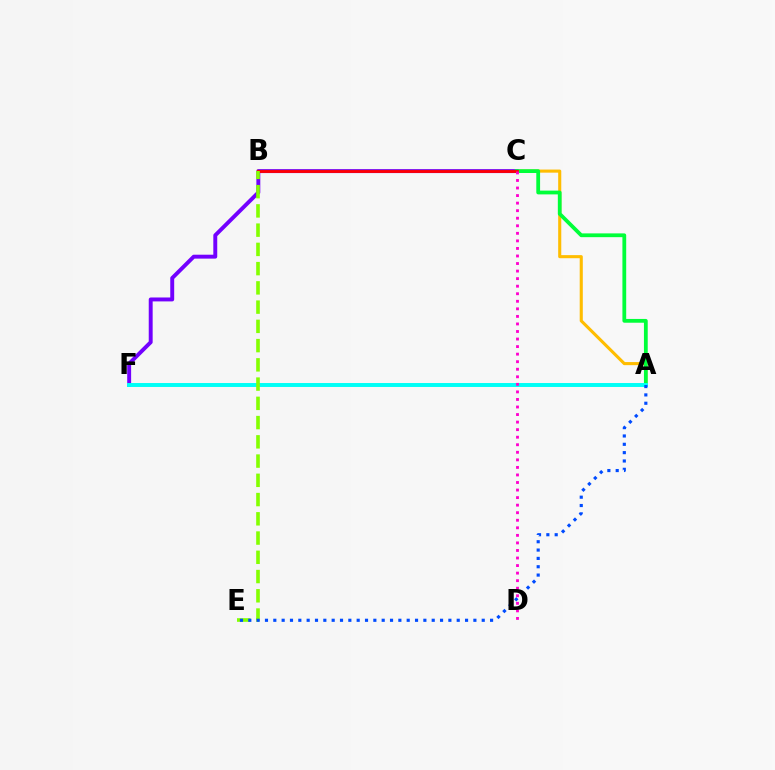{('A', 'B'): [{'color': '#ffbd00', 'line_style': 'solid', 'thickness': 2.23}], ('C', 'F'): [{'color': '#7200ff', 'line_style': 'solid', 'thickness': 2.82}], ('A', 'C'): [{'color': '#00ff39', 'line_style': 'solid', 'thickness': 2.72}], ('B', 'C'): [{'color': '#ff0000', 'line_style': 'solid', 'thickness': 2.04}], ('A', 'F'): [{'color': '#00fff6', 'line_style': 'solid', 'thickness': 2.84}], ('B', 'E'): [{'color': '#84ff00', 'line_style': 'dashed', 'thickness': 2.61}], ('A', 'E'): [{'color': '#004bff', 'line_style': 'dotted', 'thickness': 2.27}], ('C', 'D'): [{'color': '#ff00cf', 'line_style': 'dotted', 'thickness': 2.05}]}